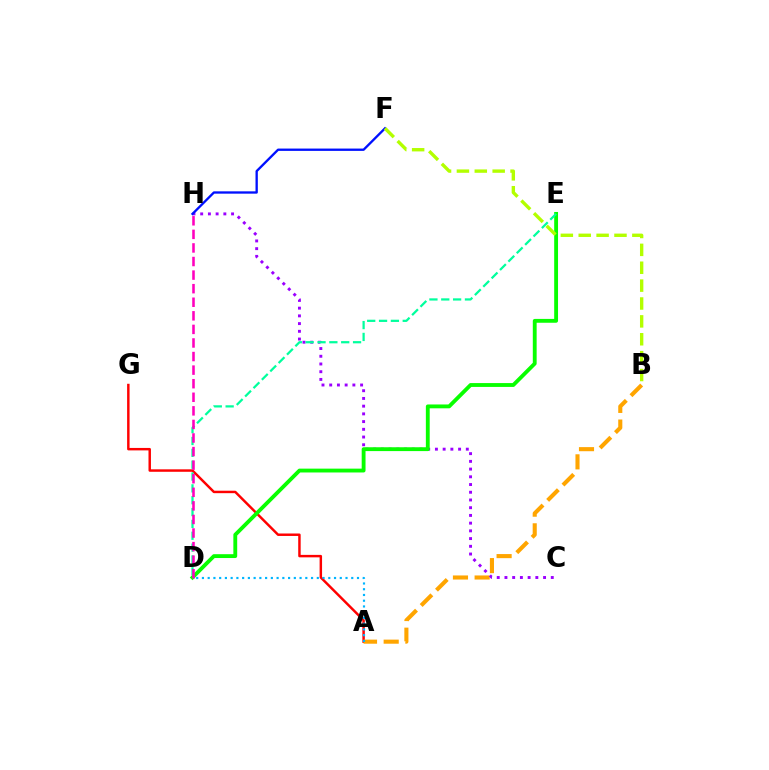{('A', 'G'): [{'color': '#ff0000', 'line_style': 'solid', 'thickness': 1.77}], ('A', 'B'): [{'color': '#ffa500', 'line_style': 'dashed', 'thickness': 2.94}], ('C', 'H'): [{'color': '#9b00ff', 'line_style': 'dotted', 'thickness': 2.1}], ('A', 'D'): [{'color': '#00b5ff', 'line_style': 'dotted', 'thickness': 1.56}], ('F', 'H'): [{'color': '#0010ff', 'line_style': 'solid', 'thickness': 1.68}], ('D', 'E'): [{'color': '#08ff00', 'line_style': 'solid', 'thickness': 2.77}, {'color': '#00ff9d', 'line_style': 'dashed', 'thickness': 1.61}], ('B', 'F'): [{'color': '#b3ff00', 'line_style': 'dashed', 'thickness': 2.43}], ('D', 'H'): [{'color': '#ff00bd', 'line_style': 'dashed', 'thickness': 1.84}]}